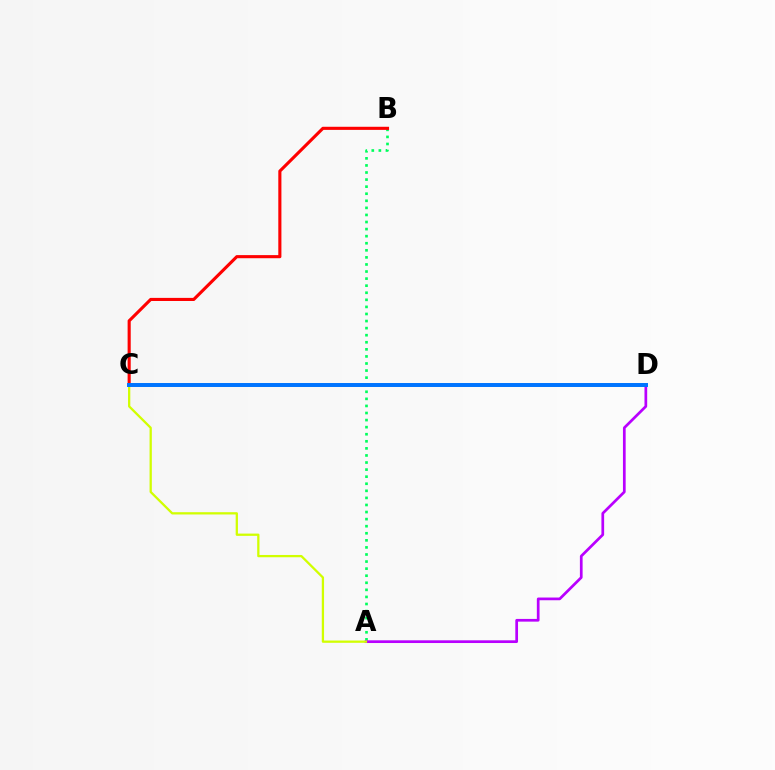{('A', 'B'): [{'color': '#00ff5c', 'line_style': 'dotted', 'thickness': 1.92}], ('A', 'D'): [{'color': '#b900ff', 'line_style': 'solid', 'thickness': 1.95}], ('A', 'C'): [{'color': '#d1ff00', 'line_style': 'solid', 'thickness': 1.64}], ('B', 'C'): [{'color': '#ff0000', 'line_style': 'solid', 'thickness': 2.24}], ('C', 'D'): [{'color': '#0074ff', 'line_style': 'solid', 'thickness': 2.86}]}